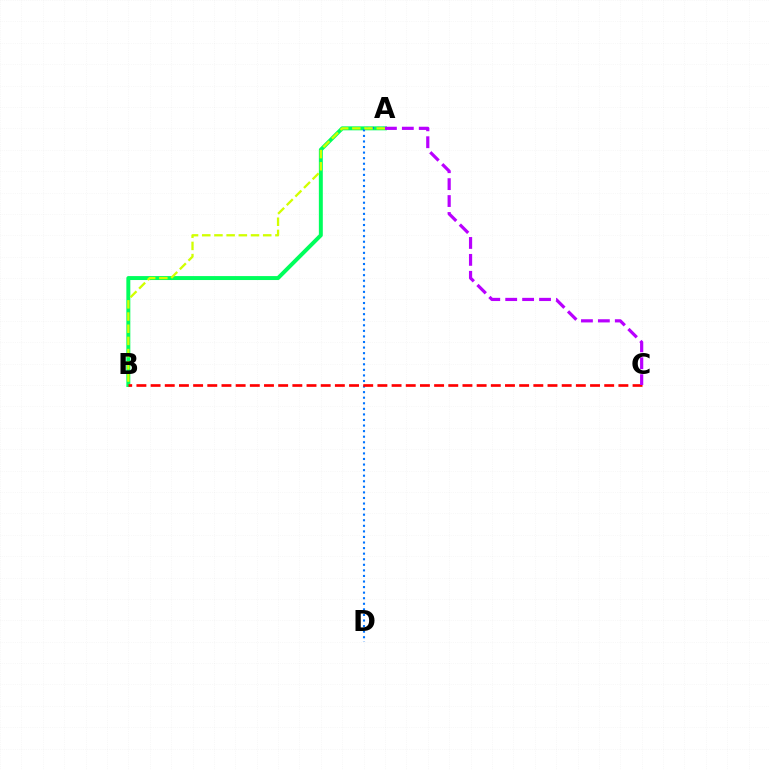{('A', 'B'): [{'color': '#00ff5c', 'line_style': 'solid', 'thickness': 2.85}, {'color': '#d1ff00', 'line_style': 'dashed', 'thickness': 1.66}], ('A', 'D'): [{'color': '#0074ff', 'line_style': 'dotted', 'thickness': 1.51}], ('B', 'C'): [{'color': '#ff0000', 'line_style': 'dashed', 'thickness': 1.93}], ('A', 'C'): [{'color': '#b900ff', 'line_style': 'dashed', 'thickness': 2.3}]}